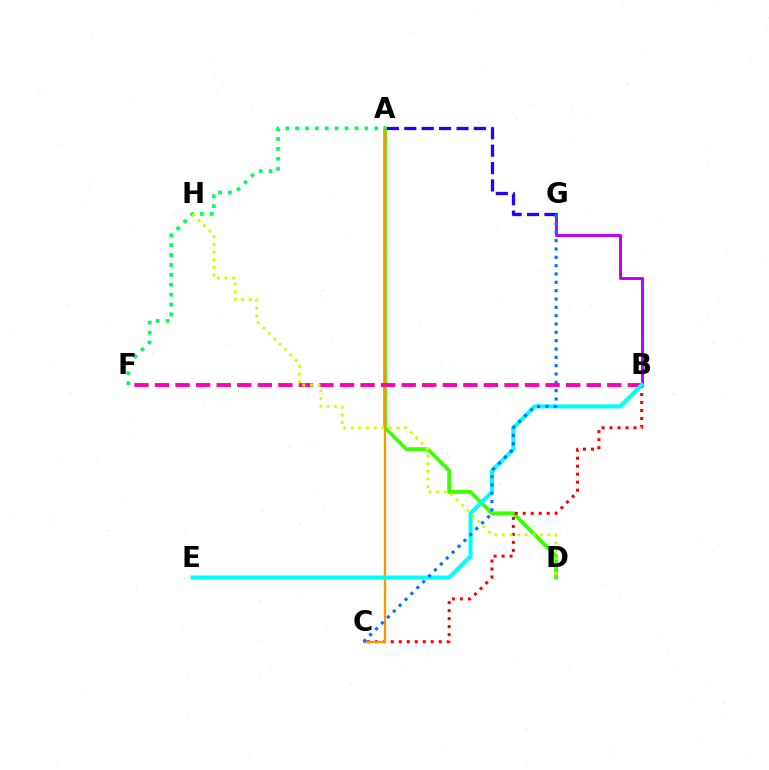{('A', 'D'): [{'color': '#3dff00', 'line_style': 'solid', 'thickness': 2.74}], ('B', 'C'): [{'color': '#ff0000', 'line_style': 'dotted', 'thickness': 2.17}], ('B', 'G'): [{'color': '#b900ff', 'line_style': 'solid', 'thickness': 2.11}], ('A', 'G'): [{'color': '#2500ff', 'line_style': 'dashed', 'thickness': 2.36}], ('A', 'C'): [{'color': '#ff9400', 'line_style': 'solid', 'thickness': 1.62}], ('A', 'F'): [{'color': '#00ff5c', 'line_style': 'dotted', 'thickness': 2.69}], ('B', 'F'): [{'color': '#ff00ac', 'line_style': 'dashed', 'thickness': 2.79}], ('B', 'E'): [{'color': '#00fff6', 'line_style': 'solid', 'thickness': 2.9}], ('C', 'G'): [{'color': '#0074ff', 'line_style': 'dotted', 'thickness': 2.26}], ('D', 'H'): [{'color': '#d1ff00', 'line_style': 'dotted', 'thickness': 2.07}]}